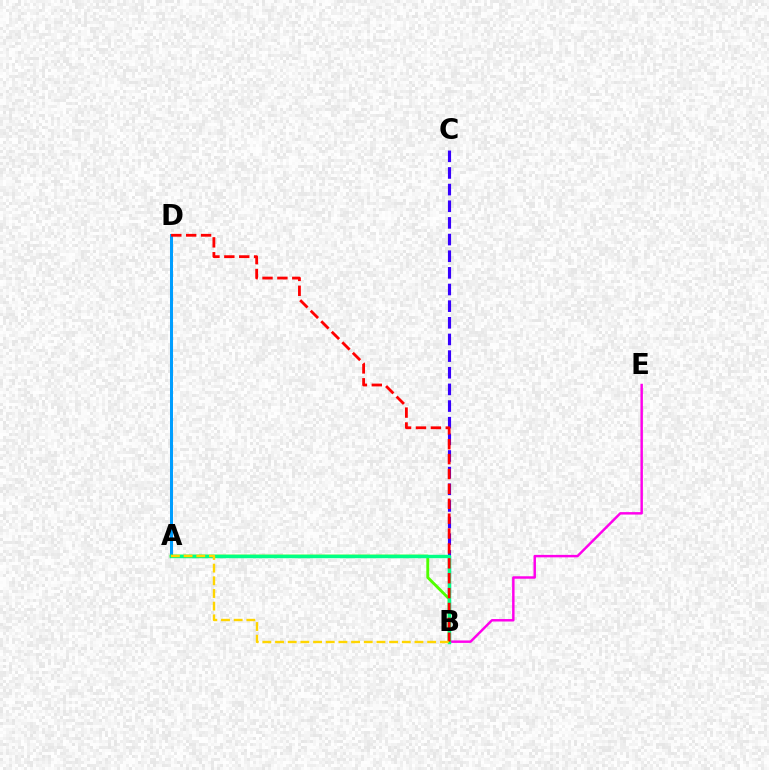{('B', 'C'): [{'color': '#3700ff', 'line_style': 'dashed', 'thickness': 2.26}], ('A', 'D'): [{'color': '#009eff', 'line_style': 'solid', 'thickness': 2.17}], ('B', 'E'): [{'color': '#ff00ed', 'line_style': 'solid', 'thickness': 1.77}], ('A', 'B'): [{'color': '#4fff00', 'line_style': 'solid', 'thickness': 2.09}, {'color': '#00ff86', 'line_style': 'solid', 'thickness': 2.46}, {'color': '#ffd500', 'line_style': 'dashed', 'thickness': 1.72}], ('B', 'D'): [{'color': '#ff0000', 'line_style': 'dashed', 'thickness': 2.02}]}